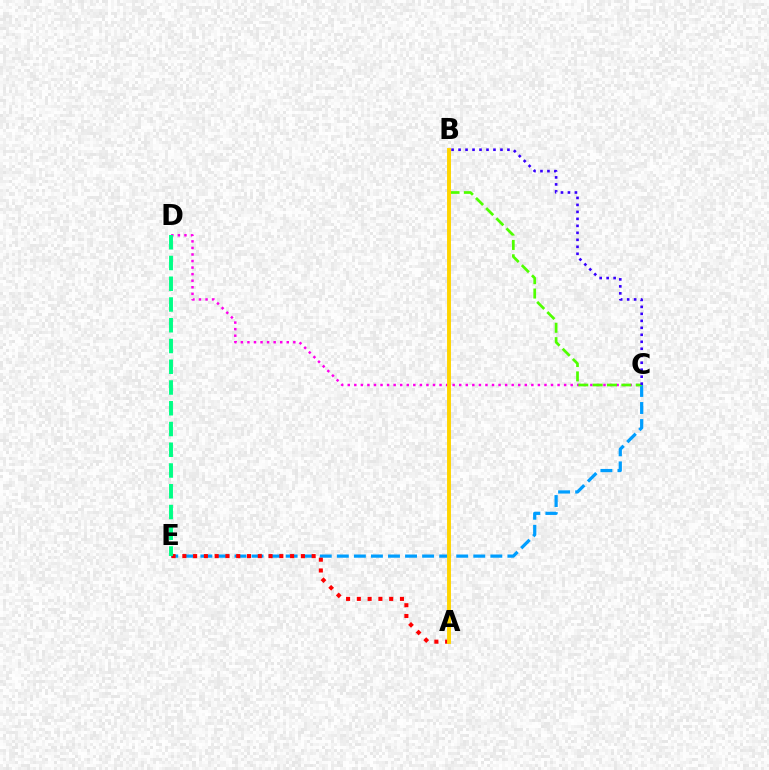{('C', 'E'): [{'color': '#009eff', 'line_style': 'dashed', 'thickness': 2.32}], ('A', 'E'): [{'color': '#ff0000', 'line_style': 'dotted', 'thickness': 2.93}], ('C', 'D'): [{'color': '#ff00ed', 'line_style': 'dotted', 'thickness': 1.78}], ('B', 'C'): [{'color': '#4fff00', 'line_style': 'dashed', 'thickness': 1.95}, {'color': '#3700ff', 'line_style': 'dotted', 'thickness': 1.9}], ('A', 'B'): [{'color': '#ffd500', 'line_style': 'solid', 'thickness': 2.81}], ('D', 'E'): [{'color': '#00ff86', 'line_style': 'dashed', 'thickness': 2.82}]}